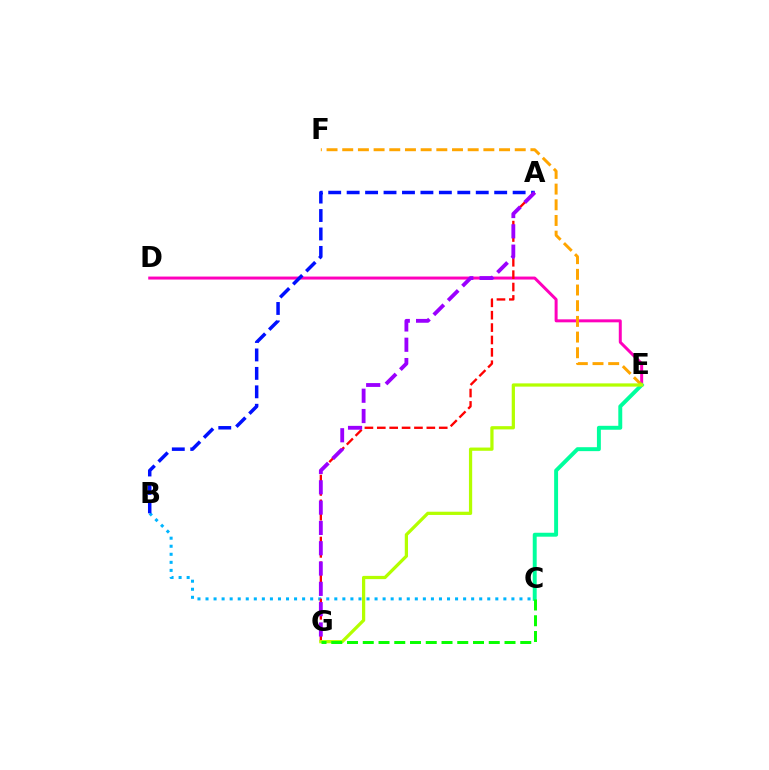{('D', 'E'): [{'color': '#ff00bd', 'line_style': 'solid', 'thickness': 2.15}], ('C', 'E'): [{'color': '#00ff9d', 'line_style': 'solid', 'thickness': 2.83}], ('B', 'C'): [{'color': '#00b5ff', 'line_style': 'dotted', 'thickness': 2.19}], ('E', 'F'): [{'color': '#ffa500', 'line_style': 'dashed', 'thickness': 2.13}], ('A', 'G'): [{'color': '#ff0000', 'line_style': 'dashed', 'thickness': 1.68}, {'color': '#9b00ff', 'line_style': 'dashed', 'thickness': 2.76}], ('E', 'G'): [{'color': '#b3ff00', 'line_style': 'solid', 'thickness': 2.33}], ('A', 'B'): [{'color': '#0010ff', 'line_style': 'dashed', 'thickness': 2.51}], ('C', 'G'): [{'color': '#08ff00', 'line_style': 'dashed', 'thickness': 2.14}]}